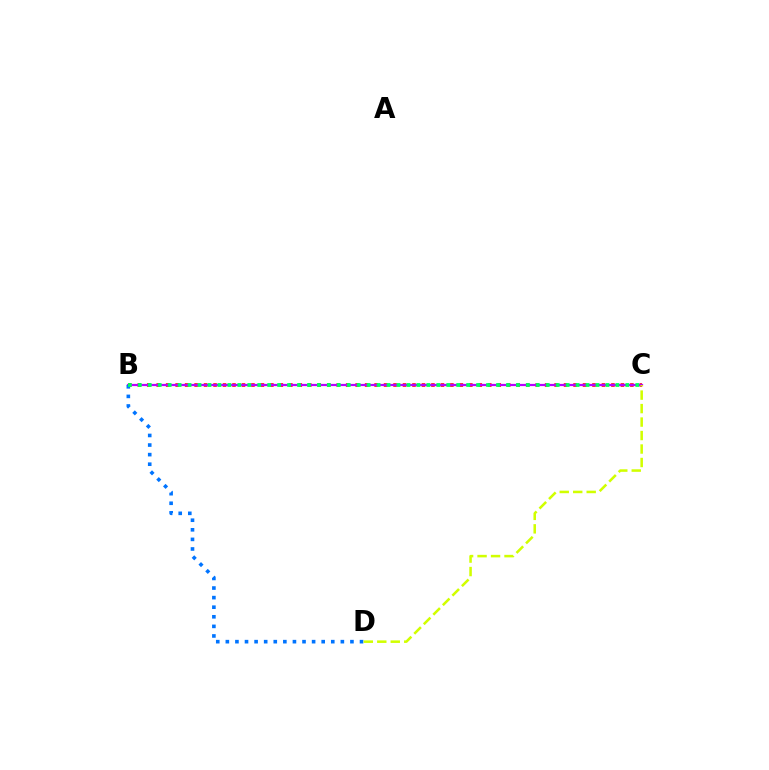{('B', 'C'): [{'color': '#ff0000', 'line_style': 'dotted', 'thickness': 2.57}, {'color': '#b900ff', 'line_style': 'solid', 'thickness': 1.6}, {'color': '#00ff5c', 'line_style': 'dotted', 'thickness': 2.7}], ('B', 'D'): [{'color': '#0074ff', 'line_style': 'dotted', 'thickness': 2.6}], ('C', 'D'): [{'color': '#d1ff00', 'line_style': 'dashed', 'thickness': 1.83}]}